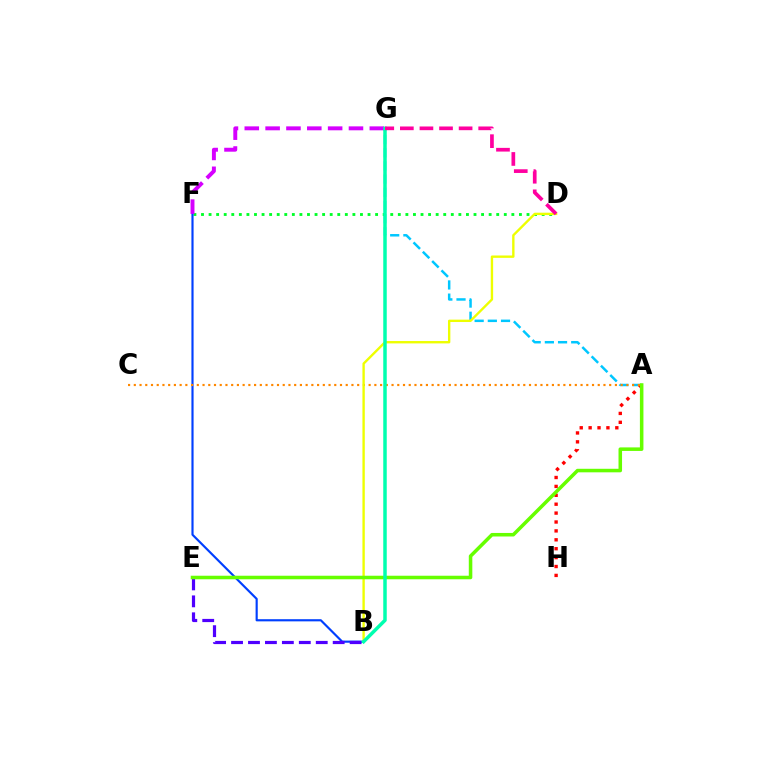{('A', 'G'): [{'color': '#00c7ff', 'line_style': 'dashed', 'thickness': 1.79}], ('D', 'F'): [{'color': '#00ff27', 'line_style': 'dotted', 'thickness': 2.06}], ('A', 'H'): [{'color': '#ff0000', 'line_style': 'dotted', 'thickness': 2.42}], ('B', 'F'): [{'color': '#003fff', 'line_style': 'solid', 'thickness': 1.55}], ('A', 'C'): [{'color': '#ff8800', 'line_style': 'dotted', 'thickness': 1.56}], ('F', 'G'): [{'color': '#d600ff', 'line_style': 'dashed', 'thickness': 2.83}], ('B', 'E'): [{'color': '#4f00ff', 'line_style': 'dashed', 'thickness': 2.3}], ('B', 'D'): [{'color': '#eeff00', 'line_style': 'solid', 'thickness': 1.71}], ('A', 'E'): [{'color': '#66ff00', 'line_style': 'solid', 'thickness': 2.55}], ('B', 'G'): [{'color': '#00ffaf', 'line_style': 'solid', 'thickness': 2.52}], ('D', 'G'): [{'color': '#ff00a0', 'line_style': 'dashed', 'thickness': 2.66}]}